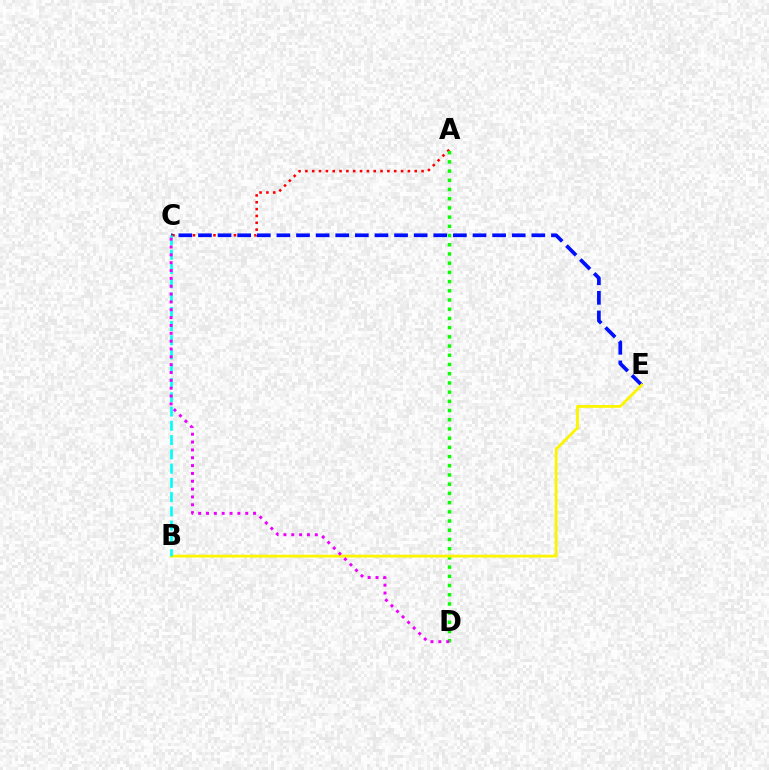{('A', 'C'): [{'color': '#ff0000', 'line_style': 'dotted', 'thickness': 1.86}], ('C', 'E'): [{'color': '#0010ff', 'line_style': 'dashed', 'thickness': 2.66}], ('A', 'D'): [{'color': '#08ff00', 'line_style': 'dotted', 'thickness': 2.5}], ('B', 'E'): [{'color': '#fcf500', 'line_style': 'solid', 'thickness': 2.03}], ('B', 'C'): [{'color': '#00fff6', 'line_style': 'dashed', 'thickness': 1.94}], ('C', 'D'): [{'color': '#ee00ff', 'line_style': 'dotted', 'thickness': 2.13}]}